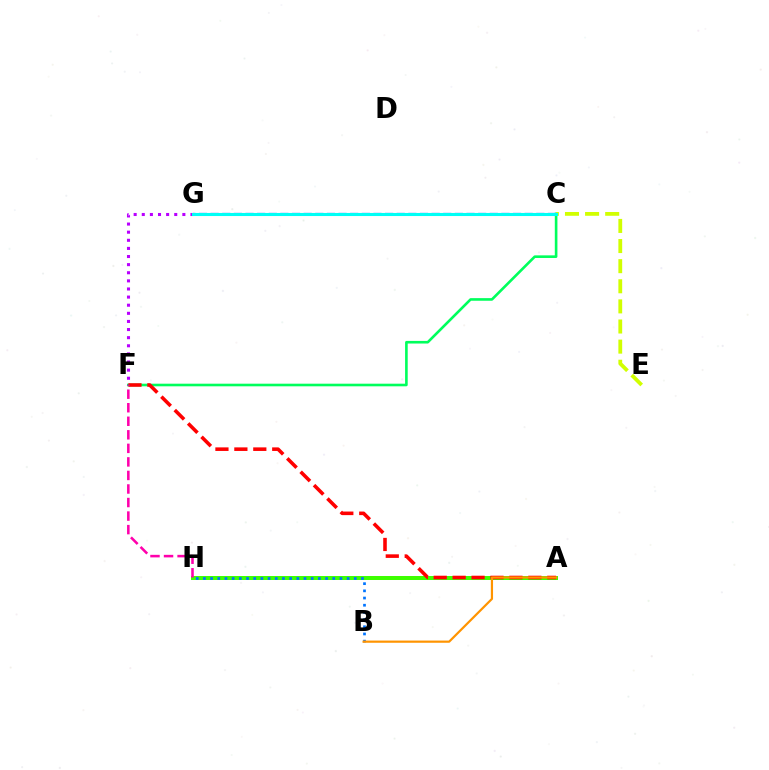{('C', 'F'): [{'color': '#00ff5c', 'line_style': 'solid', 'thickness': 1.89}], ('C', 'E'): [{'color': '#d1ff00', 'line_style': 'dashed', 'thickness': 2.73}], ('A', 'H'): [{'color': '#3dff00', 'line_style': 'solid', 'thickness': 2.87}], ('B', 'H'): [{'color': '#0074ff', 'line_style': 'dotted', 'thickness': 1.95}], ('A', 'F'): [{'color': '#ff0000', 'line_style': 'dashed', 'thickness': 2.57}], ('A', 'B'): [{'color': '#ff9400', 'line_style': 'solid', 'thickness': 1.58}], ('C', 'G'): [{'color': '#2500ff', 'line_style': 'dashed', 'thickness': 1.58}, {'color': '#00fff6', 'line_style': 'solid', 'thickness': 2.21}], ('F', 'G'): [{'color': '#b900ff', 'line_style': 'dotted', 'thickness': 2.2}], ('F', 'H'): [{'color': '#ff00ac', 'line_style': 'dashed', 'thickness': 1.84}]}